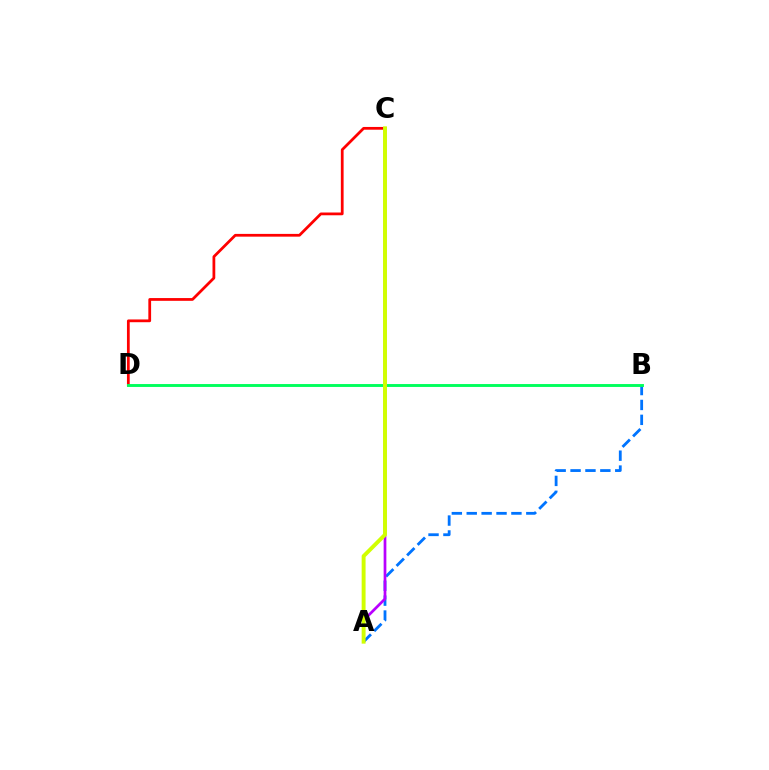{('A', 'B'): [{'color': '#0074ff', 'line_style': 'dashed', 'thickness': 2.02}], ('C', 'D'): [{'color': '#ff0000', 'line_style': 'solid', 'thickness': 1.99}], ('B', 'D'): [{'color': '#00ff5c', 'line_style': 'solid', 'thickness': 2.09}], ('A', 'C'): [{'color': '#b900ff', 'line_style': 'solid', 'thickness': 1.96}, {'color': '#d1ff00', 'line_style': 'solid', 'thickness': 2.82}]}